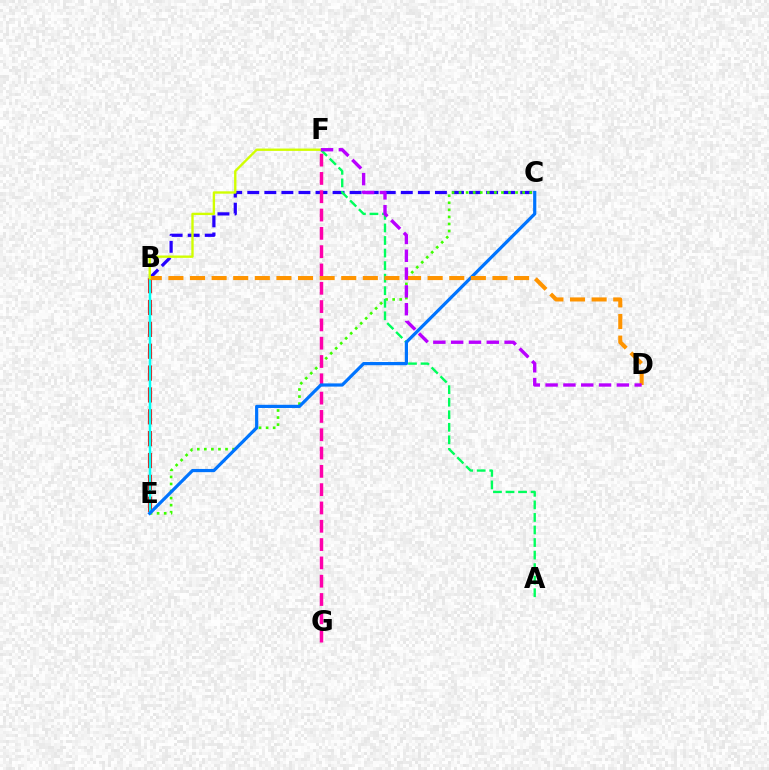{('B', 'E'): [{'color': '#ff0000', 'line_style': 'dashed', 'thickness': 2.97}, {'color': '#00fff6', 'line_style': 'solid', 'thickness': 1.79}], ('B', 'C'): [{'color': '#2500ff', 'line_style': 'dashed', 'thickness': 2.32}], ('C', 'E'): [{'color': '#3dff00', 'line_style': 'dotted', 'thickness': 1.92}, {'color': '#0074ff', 'line_style': 'solid', 'thickness': 2.3}], ('A', 'F'): [{'color': '#00ff5c', 'line_style': 'dashed', 'thickness': 1.7}], ('F', 'G'): [{'color': '#ff00ac', 'line_style': 'dashed', 'thickness': 2.49}], ('B', 'D'): [{'color': '#ff9400', 'line_style': 'dashed', 'thickness': 2.93}], ('B', 'F'): [{'color': '#d1ff00', 'line_style': 'solid', 'thickness': 1.7}], ('D', 'F'): [{'color': '#b900ff', 'line_style': 'dashed', 'thickness': 2.42}]}